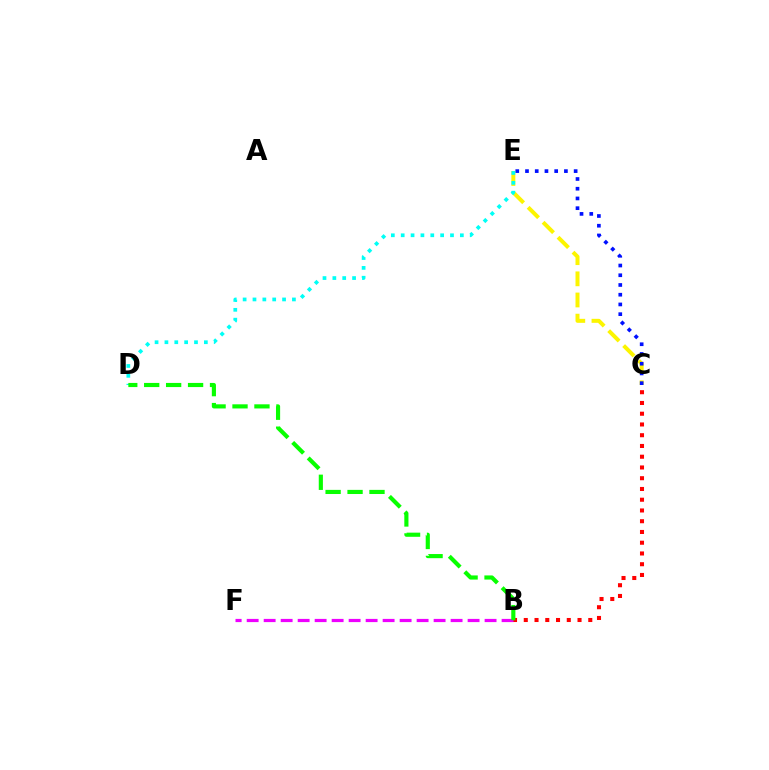{('C', 'E'): [{'color': '#fcf500', 'line_style': 'dashed', 'thickness': 2.87}, {'color': '#0010ff', 'line_style': 'dotted', 'thickness': 2.64}], ('B', 'C'): [{'color': '#ff0000', 'line_style': 'dotted', 'thickness': 2.92}], ('D', 'E'): [{'color': '#00fff6', 'line_style': 'dotted', 'thickness': 2.68}], ('B', 'F'): [{'color': '#ee00ff', 'line_style': 'dashed', 'thickness': 2.31}], ('B', 'D'): [{'color': '#08ff00', 'line_style': 'dashed', 'thickness': 2.98}]}